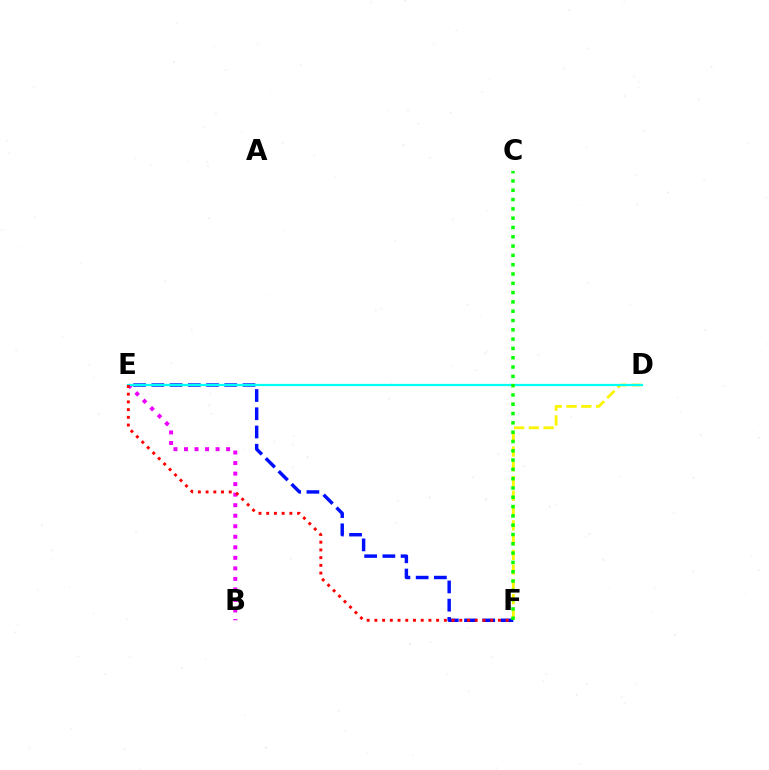{('E', 'F'): [{'color': '#0010ff', 'line_style': 'dashed', 'thickness': 2.48}, {'color': '#ff0000', 'line_style': 'dotted', 'thickness': 2.1}], ('B', 'E'): [{'color': '#ee00ff', 'line_style': 'dotted', 'thickness': 2.86}], ('D', 'F'): [{'color': '#fcf500', 'line_style': 'dashed', 'thickness': 2.01}], ('D', 'E'): [{'color': '#00fff6', 'line_style': 'solid', 'thickness': 1.61}], ('C', 'F'): [{'color': '#08ff00', 'line_style': 'dotted', 'thickness': 2.53}]}